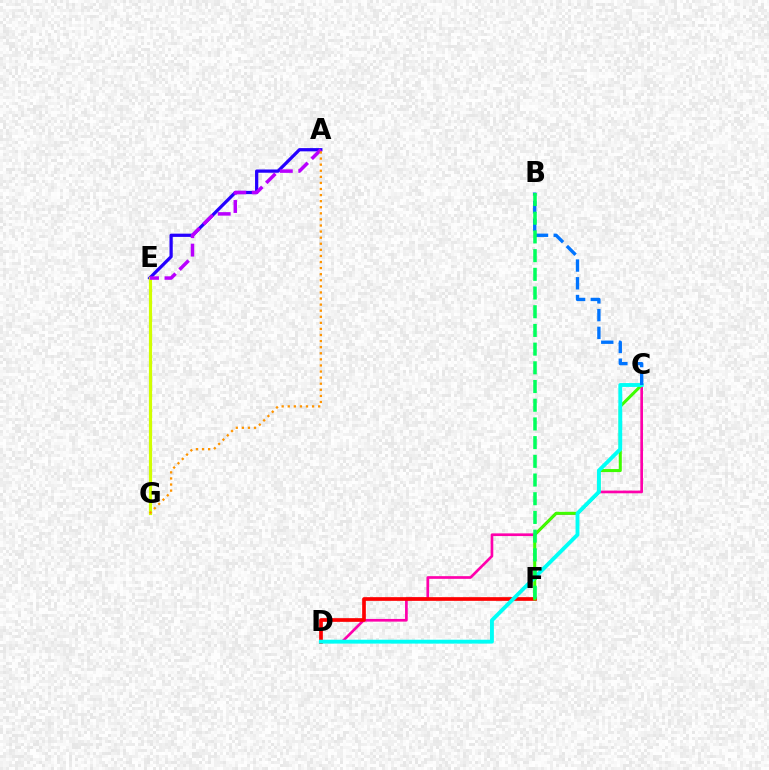{('A', 'E'): [{'color': '#2500ff', 'line_style': 'solid', 'thickness': 2.34}, {'color': '#b900ff', 'line_style': 'dashed', 'thickness': 2.51}], ('E', 'G'): [{'color': '#d1ff00', 'line_style': 'solid', 'thickness': 2.29}], ('C', 'D'): [{'color': '#ff00ac', 'line_style': 'solid', 'thickness': 1.93}, {'color': '#00fff6', 'line_style': 'solid', 'thickness': 2.79}], ('D', 'F'): [{'color': '#ff0000', 'line_style': 'solid', 'thickness': 2.65}], ('C', 'F'): [{'color': '#3dff00', 'line_style': 'solid', 'thickness': 2.19}], ('A', 'G'): [{'color': '#ff9400', 'line_style': 'dotted', 'thickness': 1.65}], ('B', 'C'): [{'color': '#0074ff', 'line_style': 'dashed', 'thickness': 2.41}], ('B', 'F'): [{'color': '#00ff5c', 'line_style': 'dashed', 'thickness': 2.54}]}